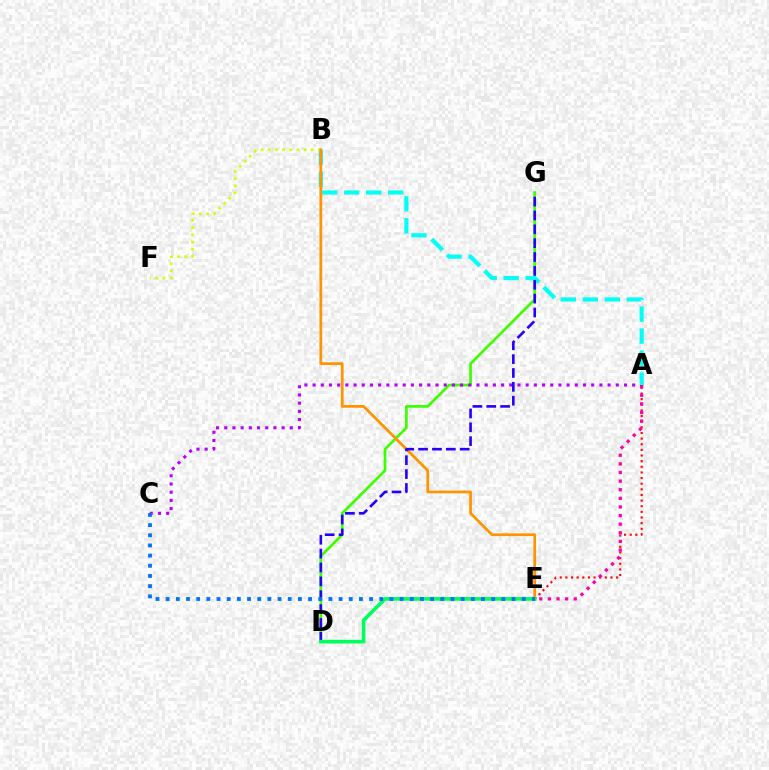{('D', 'G'): [{'color': '#3dff00', 'line_style': 'solid', 'thickness': 1.95}, {'color': '#2500ff', 'line_style': 'dashed', 'thickness': 1.88}], ('A', 'C'): [{'color': '#b900ff', 'line_style': 'dotted', 'thickness': 2.23}], ('A', 'B'): [{'color': '#00fff6', 'line_style': 'dashed', 'thickness': 2.99}], ('A', 'E'): [{'color': '#ff0000', 'line_style': 'dotted', 'thickness': 1.53}, {'color': '#ff00ac', 'line_style': 'dotted', 'thickness': 2.34}], ('B', 'F'): [{'color': '#d1ff00', 'line_style': 'dotted', 'thickness': 1.95}], ('B', 'E'): [{'color': '#ff9400', 'line_style': 'solid', 'thickness': 1.98}], ('D', 'E'): [{'color': '#00ff5c', 'line_style': 'solid', 'thickness': 2.63}], ('C', 'E'): [{'color': '#0074ff', 'line_style': 'dotted', 'thickness': 2.76}]}